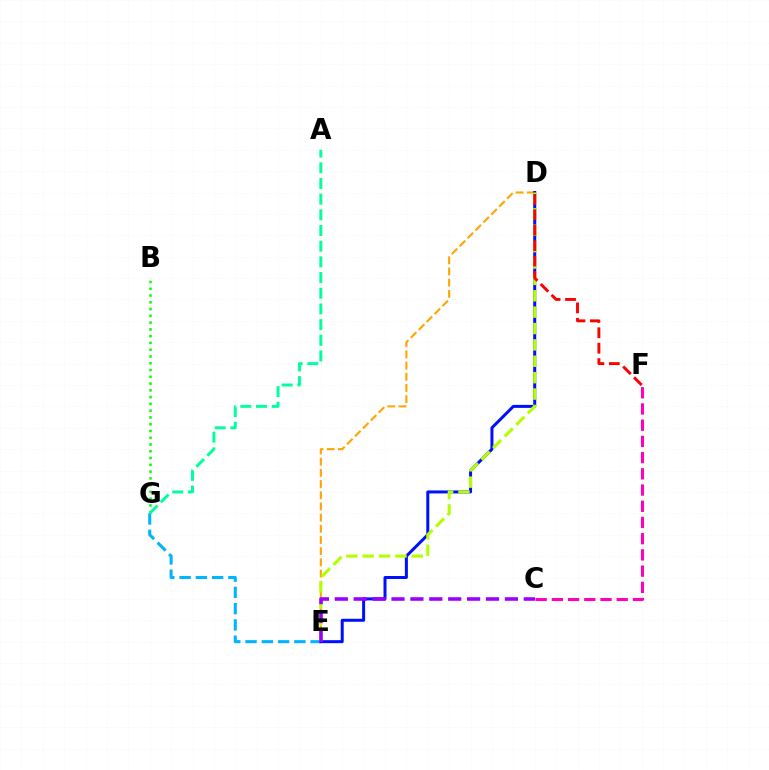{('B', 'G'): [{'color': '#08ff00', 'line_style': 'dotted', 'thickness': 1.84}], ('D', 'E'): [{'color': '#ffa500', 'line_style': 'dashed', 'thickness': 1.52}, {'color': '#0010ff', 'line_style': 'solid', 'thickness': 2.16}, {'color': '#b3ff00', 'line_style': 'dashed', 'thickness': 2.23}], ('E', 'G'): [{'color': '#00b5ff', 'line_style': 'dashed', 'thickness': 2.21}], ('D', 'F'): [{'color': '#ff0000', 'line_style': 'dashed', 'thickness': 2.09}], ('C', 'E'): [{'color': '#9b00ff', 'line_style': 'dashed', 'thickness': 2.57}], ('A', 'G'): [{'color': '#00ff9d', 'line_style': 'dashed', 'thickness': 2.13}], ('C', 'F'): [{'color': '#ff00bd', 'line_style': 'dashed', 'thickness': 2.2}]}